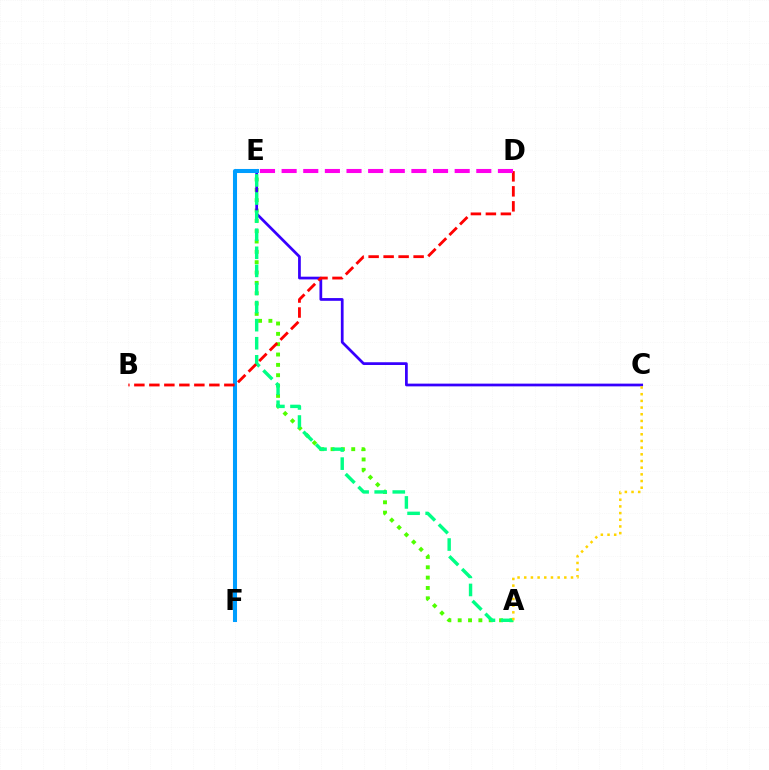{('A', 'E'): [{'color': '#4fff00', 'line_style': 'dotted', 'thickness': 2.81}, {'color': '#00ff86', 'line_style': 'dashed', 'thickness': 2.46}], ('C', 'E'): [{'color': '#3700ff', 'line_style': 'solid', 'thickness': 1.97}], ('A', 'C'): [{'color': '#ffd500', 'line_style': 'dotted', 'thickness': 1.81}], ('E', 'F'): [{'color': '#009eff', 'line_style': 'solid', 'thickness': 2.92}], ('B', 'D'): [{'color': '#ff0000', 'line_style': 'dashed', 'thickness': 2.04}], ('D', 'E'): [{'color': '#ff00ed', 'line_style': 'dashed', 'thickness': 2.94}]}